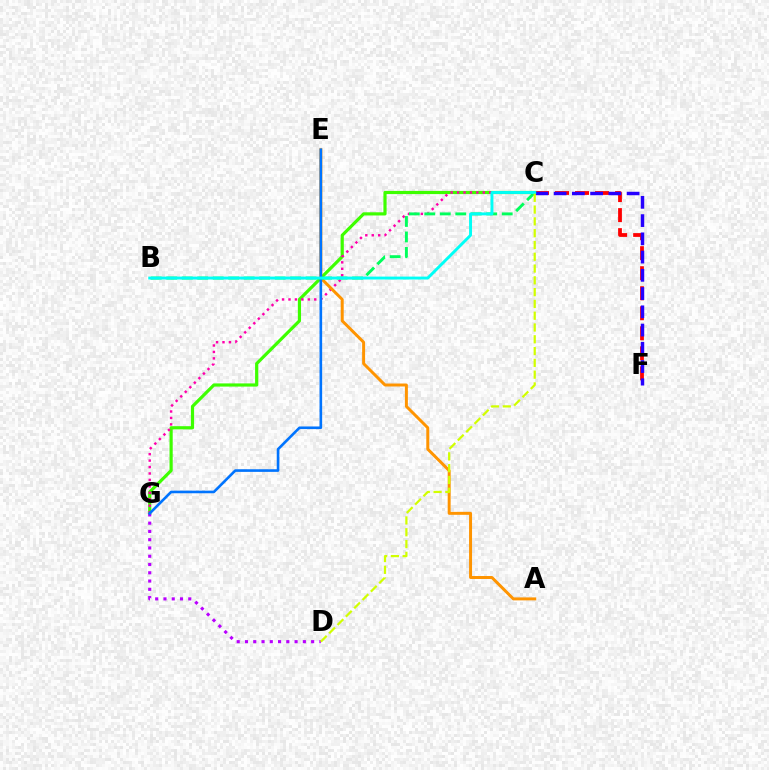{('C', 'G'): [{'color': '#3dff00', 'line_style': 'solid', 'thickness': 2.29}, {'color': '#ff00ac', 'line_style': 'dotted', 'thickness': 1.75}], ('C', 'F'): [{'color': '#ff0000', 'line_style': 'dashed', 'thickness': 2.72}, {'color': '#2500ff', 'line_style': 'dashed', 'thickness': 2.48}], ('A', 'E'): [{'color': '#ff9400', 'line_style': 'solid', 'thickness': 2.14}], ('B', 'C'): [{'color': '#00ff5c', 'line_style': 'dashed', 'thickness': 2.1}, {'color': '#00fff6', 'line_style': 'solid', 'thickness': 2.1}], ('D', 'G'): [{'color': '#b900ff', 'line_style': 'dotted', 'thickness': 2.25}], ('E', 'G'): [{'color': '#0074ff', 'line_style': 'solid', 'thickness': 1.89}], ('C', 'D'): [{'color': '#d1ff00', 'line_style': 'dashed', 'thickness': 1.6}]}